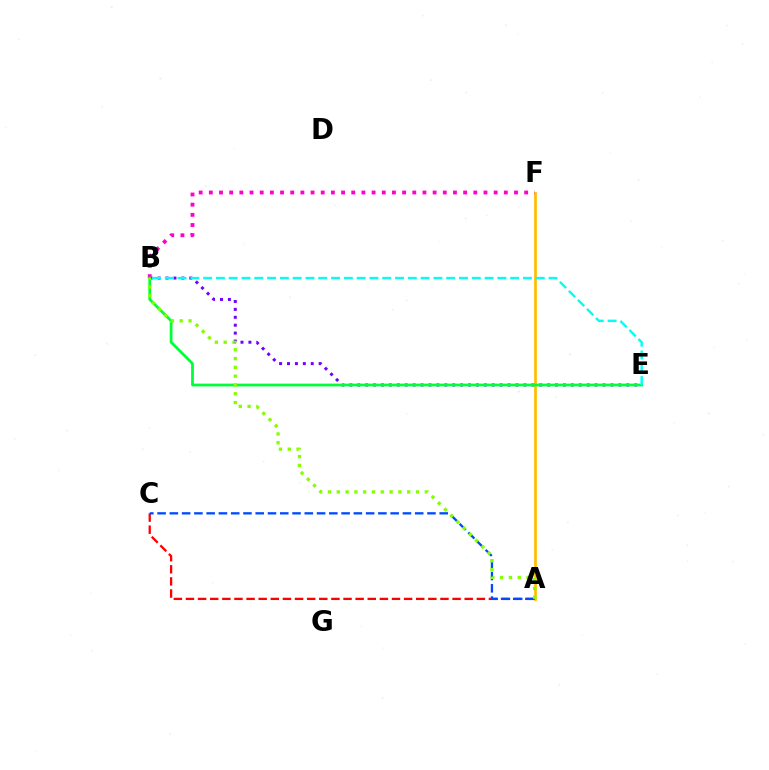{('B', 'E'): [{'color': '#7200ff', 'line_style': 'dotted', 'thickness': 2.15}, {'color': '#00ff39', 'line_style': 'solid', 'thickness': 1.99}, {'color': '#00fff6', 'line_style': 'dashed', 'thickness': 1.74}], ('A', 'F'): [{'color': '#ffbd00', 'line_style': 'solid', 'thickness': 1.95}], ('A', 'C'): [{'color': '#ff0000', 'line_style': 'dashed', 'thickness': 1.65}, {'color': '#004bff', 'line_style': 'dashed', 'thickness': 1.67}], ('B', 'F'): [{'color': '#ff00cf', 'line_style': 'dotted', 'thickness': 2.76}], ('A', 'B'): [{'color': '#84ff00', 'line_style': 'dotted', 'thickness': 2.39}]}